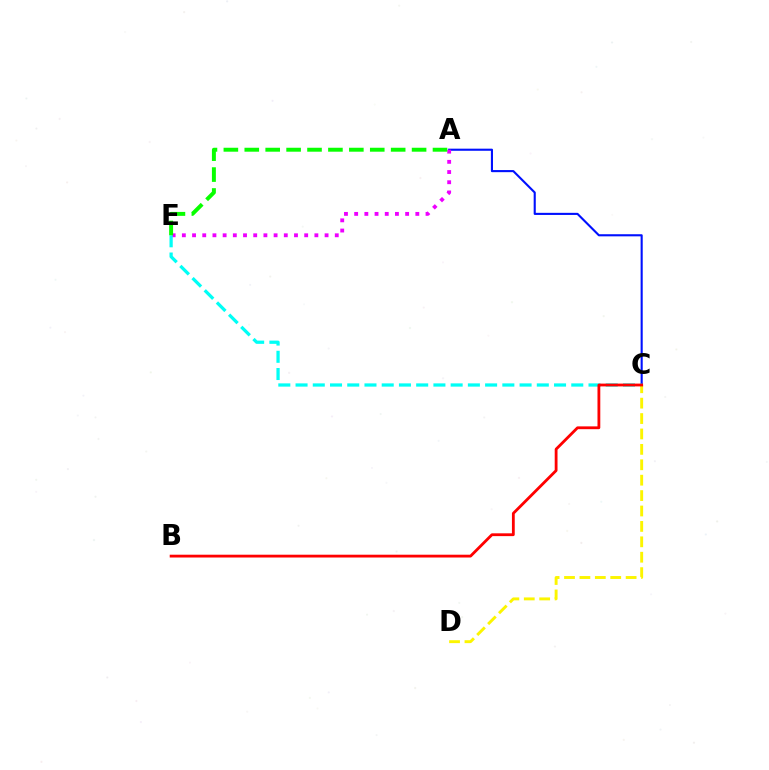{('A', 'C'): [{'color': '#0010ff', 'line_style': 'solid', 'thickness': 1.52}], ('A', 'E'): [{'color': '#ee00ff', 'line_style': 'dotted', 'thickness': 2.77}, {'color': '#08ff00', 'line_style': 'dashed', 'thickness': 2.84}], ('C', 'E'): [{'color': '#00fff6', 'line_style': 'dashed', 'thickness': 2.34}], ('C', 'D'): [{'color': '#fcf500', 'line_style': 'dashed', 'thickness': 2.09}], ('B', 'C'): [{'color': '#ff0000', 'line_style': 'solid', 'thickness': 2.02}]}